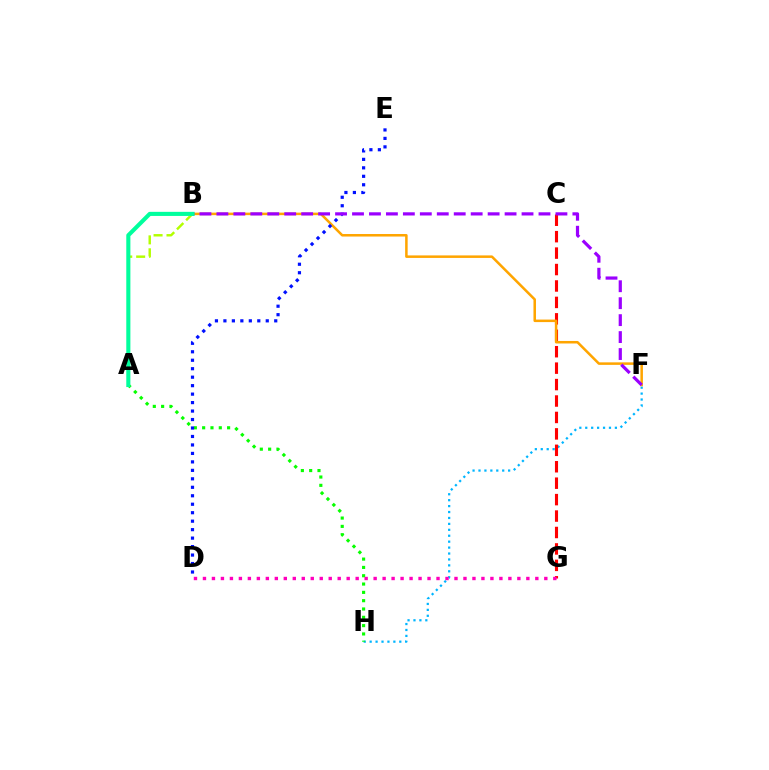{('F', 'H'): [{'color': '#00b5ff', 'line_style': 'dotted', 'thickness': 1.61}], ('A', 'H'): [{'color': '#08ff00', 'line_style': 'dotted', 'thickness': 2.26}], ('C', 'G'): [{'color': '#ff0000', 'line_style': 'dashed', 'thickness': 2.23}], ('B', 'F'): [{'color': '#ffa500', 'line_style': 'solid', 'thickness': 1.82}, {'color': '#9b00ff', 'line_style': 'dashed', 'thickness': 2.3}], ('D', 'E'): [{'color': '#0010ff', 'line_style': 'dotted', 'thickness': 2.3}], ('D', 'G'): [{'color': '#ff00bd', 'line_style': 'dotted', 'thickness': 2.44}], ('A', 'B'): [{'color': '#b3ff00', 'line_style': 'dashed', 'thickness': 1.76}, {'color': '#00ff9d', 'line_style': 'solid', 'thickness': 2.95}]}